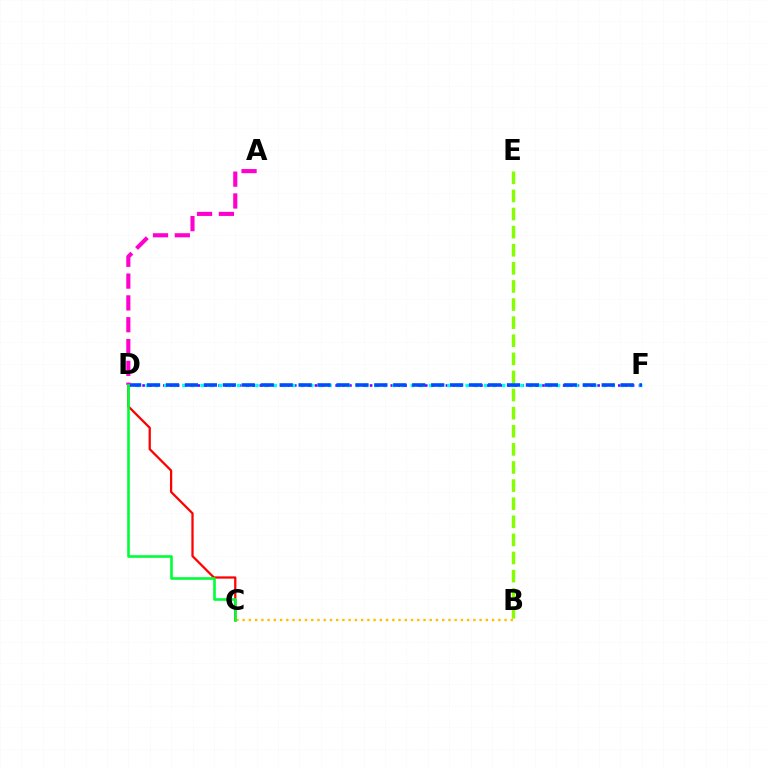{('B', 'E'): [{'color': '#84ff00', 'line_style': 'dashed', 'thickness': 2.46}], ('C', 'D'): [{'color': '#ff0000', 'line_style': 'solid', 'thickness': 1.63}, {'color': '#00ff39', 'line_style': 'solid', 'thickness': 1.9}], ('B', 'C'): [{'color': '#ffbd00', 'line_style': 'dotted', 'thickness': 1.69}], ('D', 'F'): [{'color': '#7200ff', 'line_style': 'dotted', 'thickness': 1.87}, {'color': '#00fff6', 'line_style': 'dotted', 'thickness': 2.48}, {'color': '#004bff', 'line_style': 'dashed', 'thickness': 2.57}], ('A', 'D'): [{'color': '#ff00cf', 'line_style': 'dashed', 'thickness': 2.96}]}